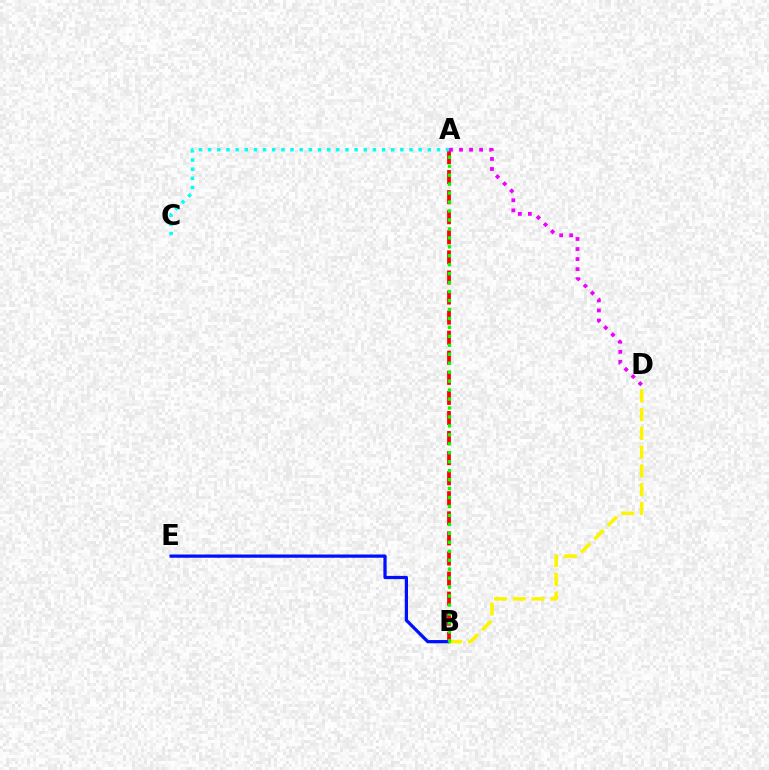{('A', 'B'): [{'color': '#ff0000', 'line_style': 'dashed', 'thickness': 2.73}, {'color': '#08ff00', 'line_style': 'dotted', 'thickness': 2.43}], ('B', 'E'): [{'color': '#0010ff', 'line_style': 'solid', 'thickness': 2.34}], ('B', 'D'): [{'color': '#fcf500', 'line_style': 'dashed', 'thickness': 2.55}], ('A', 'C'): [{'color': '#00fff6', 'line_style': 'dotted', 'thickness': 2.49}], ('A', 'D'): [{'color': '#ee00ff', 'line_style': 'dotted', 'thickness': 2.73}]}